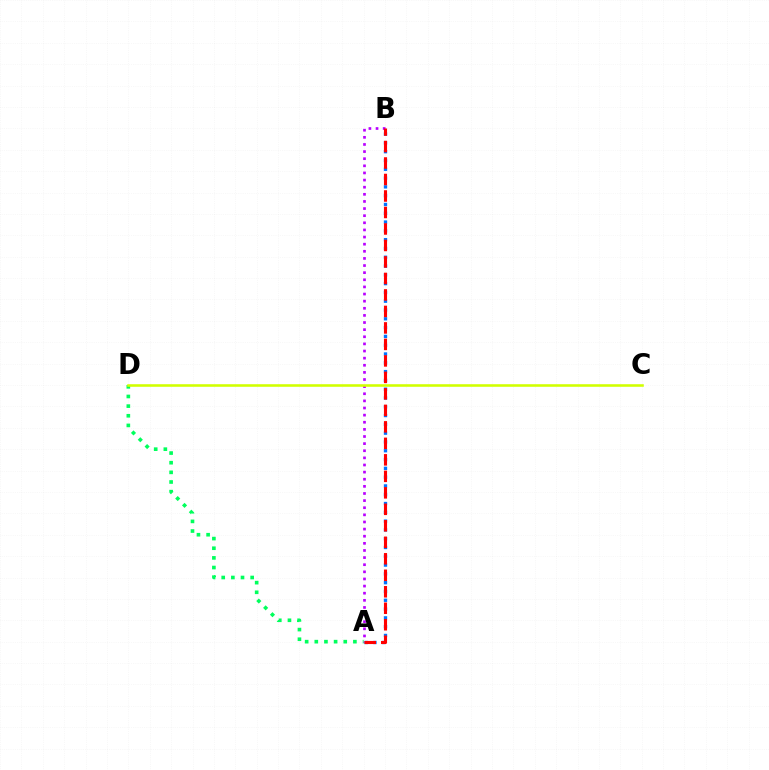{('A', 'D'): [{'color': '#00ff5c', 'line_style': 'dotted', 'thickness': 2.62}], ('A', 'B'): [{'color': '#b900ff', 'line_style': 'dotted', 'thickness': 1.94}, {'color': '#0074ff', 'line_style': 'dotted', 'thickness': 2.39}, {'color': '#ff0000', 'line_style': 'dashed', 'thickness': 2.24}], ('C', 'D'): [{'color': '#d1ff00', 'line_style': 'solid', 'thickness': 1.85}]}